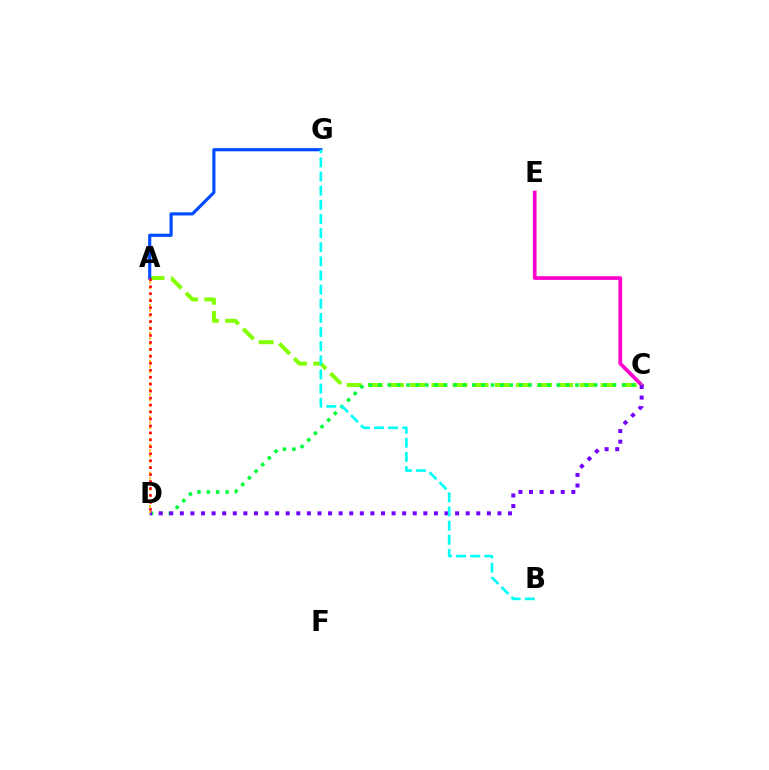{('C', 'E'): [{'color': '#ff00cf', 'line_style': 'solid', 'thickness': 2.65}], ('A', 'C'): [{'color': '#84ff00', 'line_style': 'dashed', 'thickness': 2.87}], ('A', 'G'): [{'color': '#004bff', 'line_style': 'solid', 'thickness': 2.26}], ('C', 'D'): [{'color': '#00ff39', 'line_style': 'dotted', 'thickness': 2.55}, {'color': '#7200ff', 'line_style': 'dotted', 'thickness': 2.88}], ('B', 'G'): [{'color': '#00fff6', 'line_style': 'dashed', 'thickness': 1.92}], ('A', 'D'): [{'color': '#ffbd00', 'line_style': 'dotted', 'thickness': 1.52}, {'color': '#ff0000', 'line_style': 'dotted', 'thickness': 1.89}]}